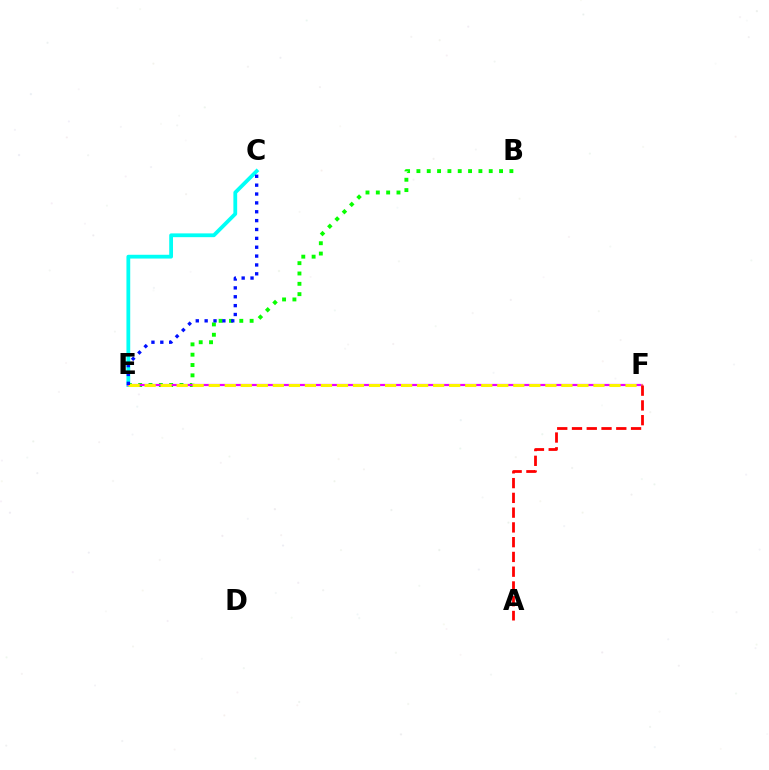{('B', 'E'): [{'color': '#08ff00', 'line_style': 'dotted', 'thickness': 2.81}], ('C', 'E'): [{'color': '#00fff6', 'line_style': 'solid', 'thickness': 2.72}, {'color': '#0010ff', 'line_style': 'dotted', 'thickness': 2.41}], ('E', 'F'): [{'color': '#ee00ff', 'line_style': 'solid', 'thickness': 1.59}, {'color': '#fcf500', 'line_style': 'dashed', 'thickness': 2.18}], ('A', 'F'): [{'color': '#ff0000', 'line_style': 'dashed', 'thickness': 2.01}]}